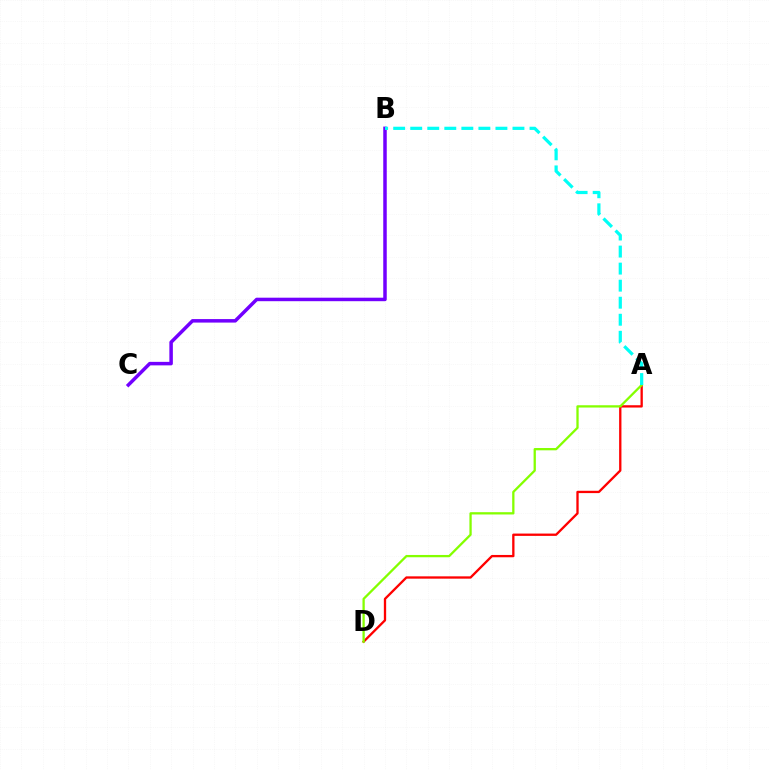{('B', 'C'): [{'color': '#7200ff', 'line_style': 'solid', 'thickness': 2.52}], ('A', 'D'): [{'color': '#ff0000', 'line_style': 'solid', 'thickness': 1.67}, {'color': '#84ff00', 'line_style': 'solid', 'thickness': 1.65}], ('A', 'B'): [{'color': '#00fff6', 'line_style': 'dashed', 'thickness': 2.32}]}